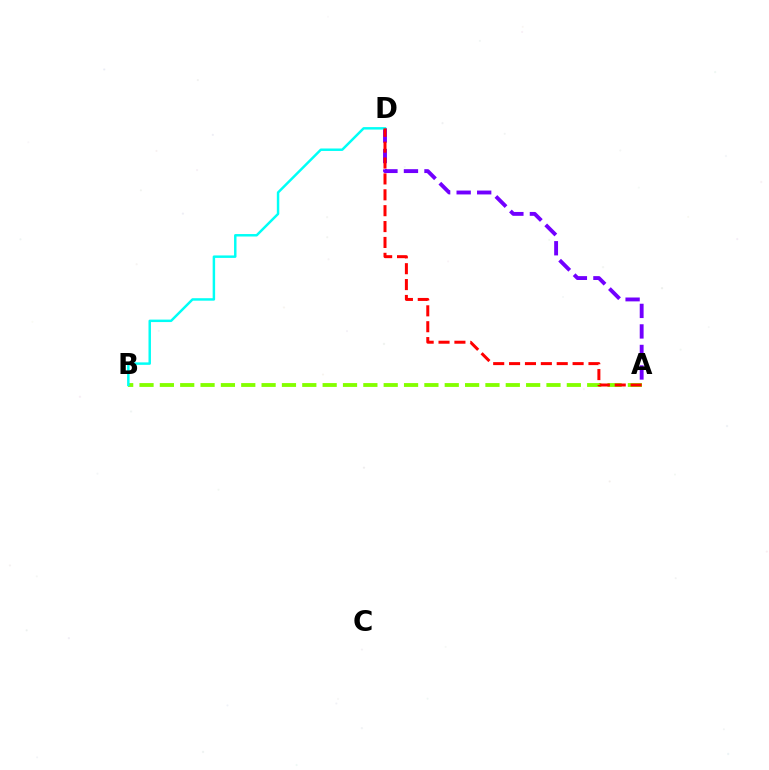{('A', 'B'): [{'color': '#84ff00', 'line_style': 'dashed', 'thickness': 2.76}], ('A', 'D'): [{'color': '#7200ff', 'line_style': 'dashed', 'thickness': 2.79}, {'color': '#ff0000', 'line_style': 'dashed', 'thickness': 2.16}], ('B', 'D'): [{'color': '#00fff6', 'line_style': 'solid', 'thickness': 1.77}]}